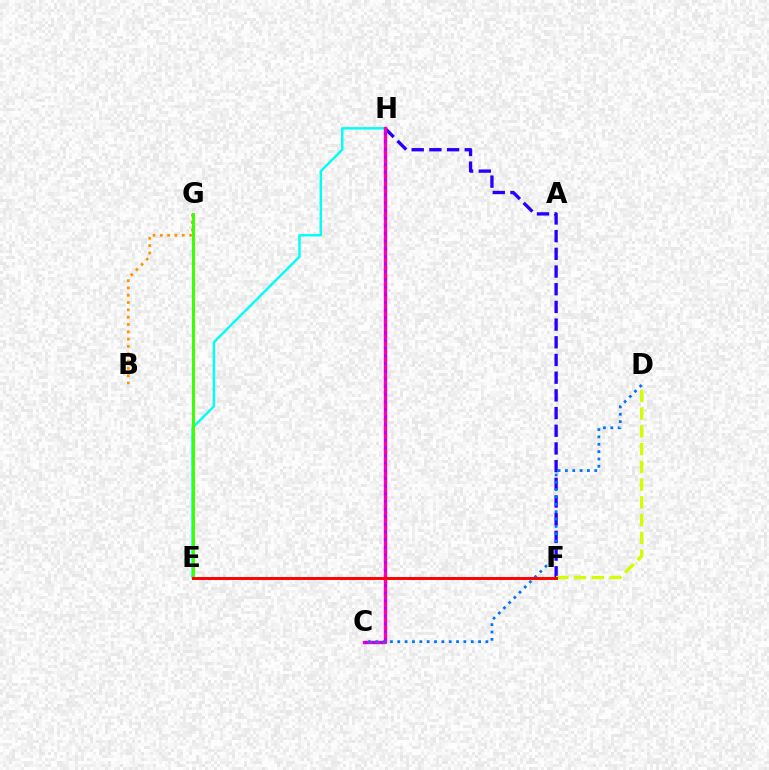{('E', 'H'): [{'color': '#00fff6', 'line_style': 'solid', 'thickness': 1.77}], ('F', 'H'): [{'color': '#2500ff', 'line_style': 'dashed', 'thickness': 2.4}], ('E', 'G'): [{'color': '#00ff5c', 'line_style': 'dashed', 'thickness': 1.58}, {'color': '#3dff00', 'line_style': 'solid', 'thickness': 2.11}], ('C', 'H'): [{'color': '#ff00ac', 'line_style': 'solid', 'thickness': 2.45}, {'color': '#b900ff', 'line_style': 'dotted', 'thickness': 2.08}], ('C', 'D'): [{'color': '#0074ff', 'line_style': 'dotted', 'thickness': 2.0}], ('B', 'G'): [{'color': '#ff9400', 'line_style': 'dotted', 'thickness': 1.99}], ('D', 'F'): [{'color': '#d1ff00', 'line_style': 'dashed', 'thickness': 2.41}], ('E', 'F'): [{'color': '#ff0000', 'line_style': 'solid', 'thickness': 2.11}]}